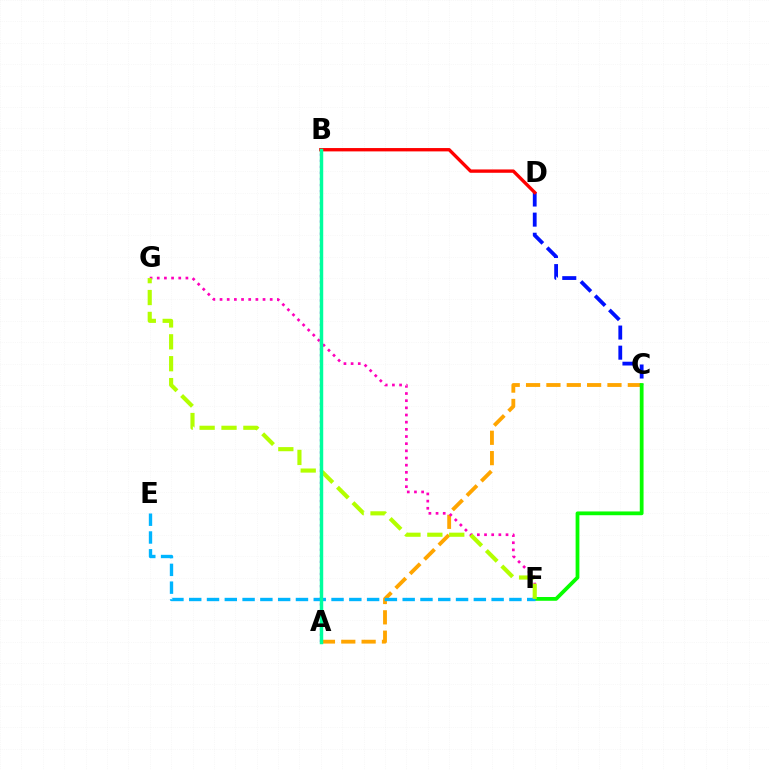{('A', 'C'): [{'color': '#ffa500', 'line_style': 'dashed', 'thickness': 2.76}], ('F', 'G'): [{'color': '#ff00bd', 'line_style': 'dotted', 'thickness': 1.95}, {'color': '#b3ff00', 'line_style': 'dashed', 'thickness': 2.97}], ('C', 'D'): [{'color': '#0010ff', 'line_style': 'dashed', 'thickness': 2.73}], ('C', 'F'): [{'color': '#08ff00', 'line_style': 'solid', 'thickness': 2.72}], ('A', 'B'): [{'color': '#9b00ff', 'line_style': 'dotted', 'thickness': 1.65}, {'color': '#00ff9d', 'line_style': 'solid', 'thickness': 2.48}], ('E', 'F'): [{'color': '#00b5ff', 'line_style': 'dashed', 'thickness': 2.42}], ('B', 'D'): [{'color': '#ff0000', 'line_style': 'solid', 'thickness': 2.41}]}